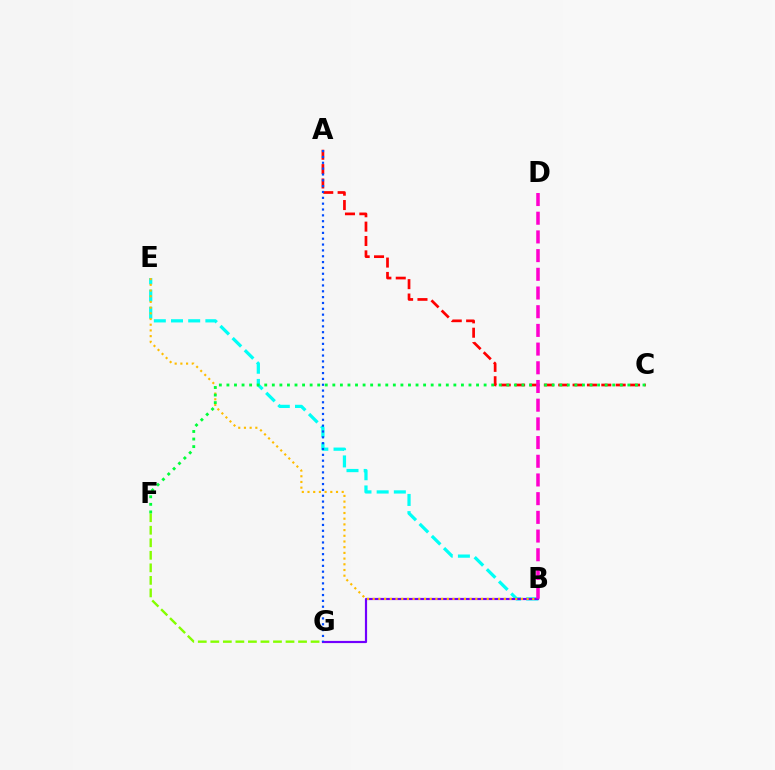{('B', 'E'): [{'color': '#00fff6', 'line_style': 'dashed', 'thickness': 2.33}, {'color': '#ffbd00', 'line_style': 'dotted', 'thickness': 1.55}], ('B', 'G'): [{'color': '#7200ff', 'line_style': 'solid', 'thickness': 1.57}], ('A', 'C'): [{'color': '#ff0000', 'line_style': 'dashed', 'thickness': 1.95}], ('F', 'G'): [{'color': '#84ff00', 'line_style': 'dashed', 'thickness': 1.7}], ('A', 'G'): [{'color': '#004bff', 'line_style': 'dotted', 'thickness': 1.59}], ('C', 'F'): [{'color': '#00ff39', 'line_style': 'dotted', 'thickness': 2.06}], ('B', 'D'): [{'color': '#ff00cf', 'line_style': 'dashed', 'thickness': 2.54}]}